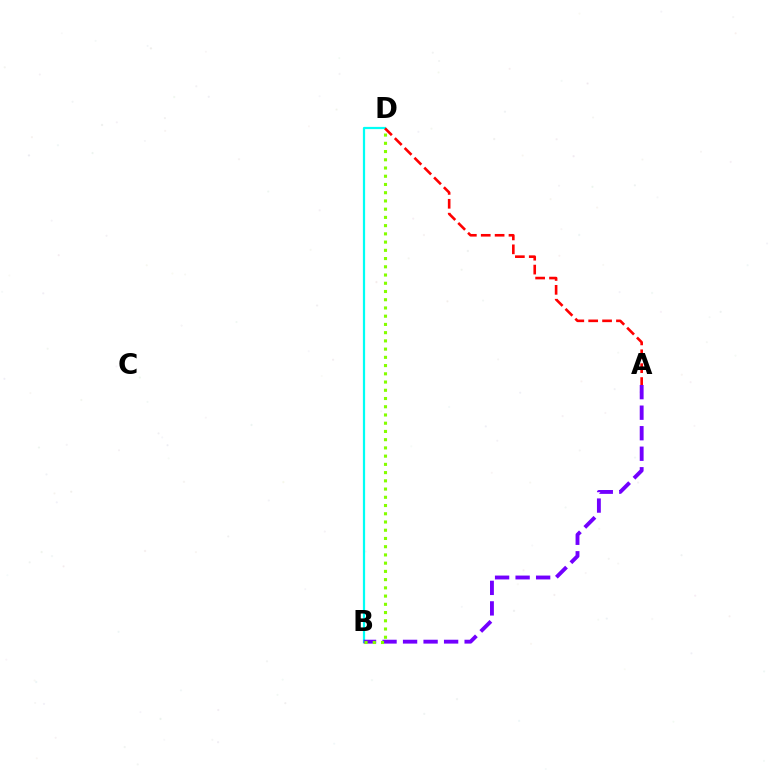{('B', 'D'): [{'color': '#00fff6', 'line_style': 'solid', 'thickness': 1.6}, {'color': '#84ff00', 'line_style': 'dotted', 'thickness': 2.24}], ('A', 'D'): [{'color': '#ff0000', 'line_style': 'dashed', 'thickness': 1.89}], ('A', 'B'): [{'color': '#7200ff', 'line_style': 'dashed', 'thickness': 2.79}]}